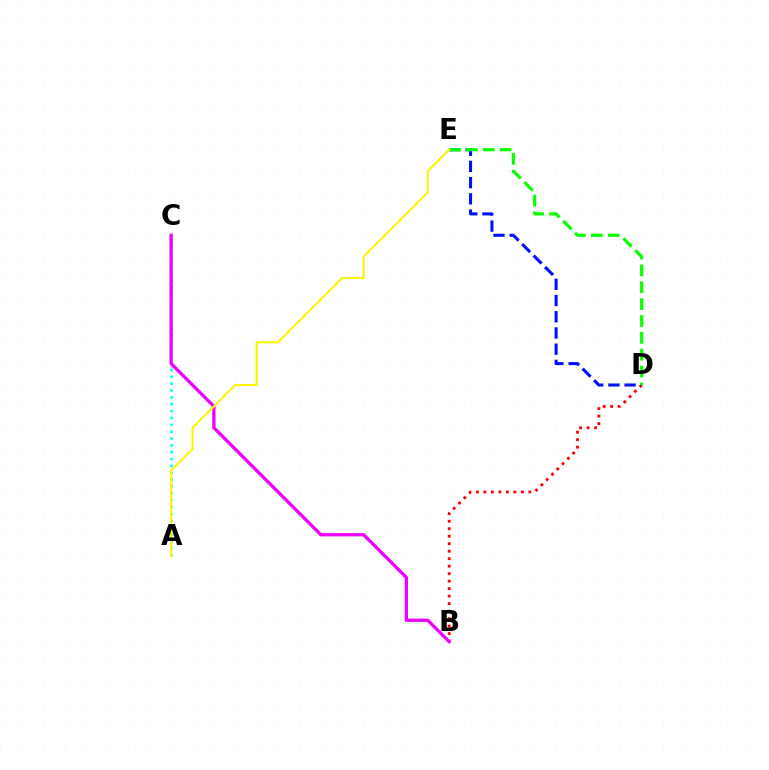{('B', 'D'): [{'color': '#ff0000', 'line_style': 'dotted', 'thickness': 2.04}], ('A', 'C'): [{'color': '#00fff6', 'line_style': 'dotted', 'thickness': 1.86}], ('D', 'E'): [{'color': '#0010ff', 'line_style': 'dashed', 'thickness': 2.2}, {'color': '#08ff00', 'line_style': 'dashed', 'thickness': 2.29}], ('B', 'C'): [{'color': '#ee00ff', 'line_style': 'solid', 'thickness': 2.36}], ('A', 'E'): [{'color': '#fcf500', 'line_style': 'solid', 'thickness': 1.51}]}